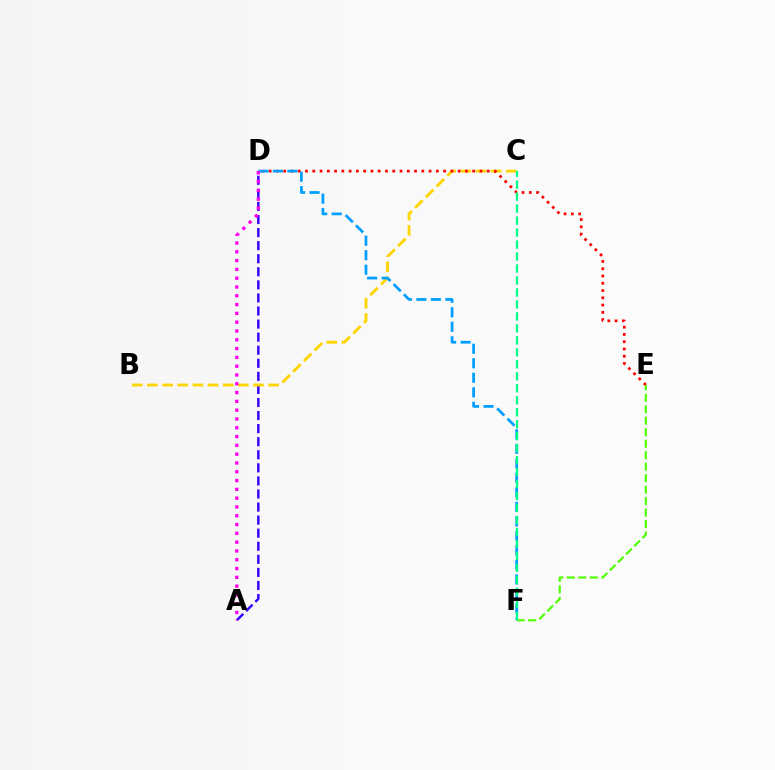{('A', 'D'): [{'color': '#3700ff', 'line_style': 'dashed', 'thickness': 1.78}, {'color': '#ff00ed', 'line_style': 'dotted', 'thickness': 2.39}], ('B', 'C'): [{'color': '#ffd500', 'line_style': 'dashed', 'thickness': 2.06}], ('D', 'E'): [{'color': '#ff0000', 'line_style': 'dotted', 'thickness': 1.98}], ('E', 'F'): [{'color': '#4fff00', 'line_style': 'dashed', 'thickness': 1.56}], ('D', 'F'): [{'color': '#009eff', 'line_style': 'dashed', 'thickness': 1.97}], ('C', 'F'): [{'color': '#00ff86', 'line_style': 'dashed', 'thickness': 1.63}]}